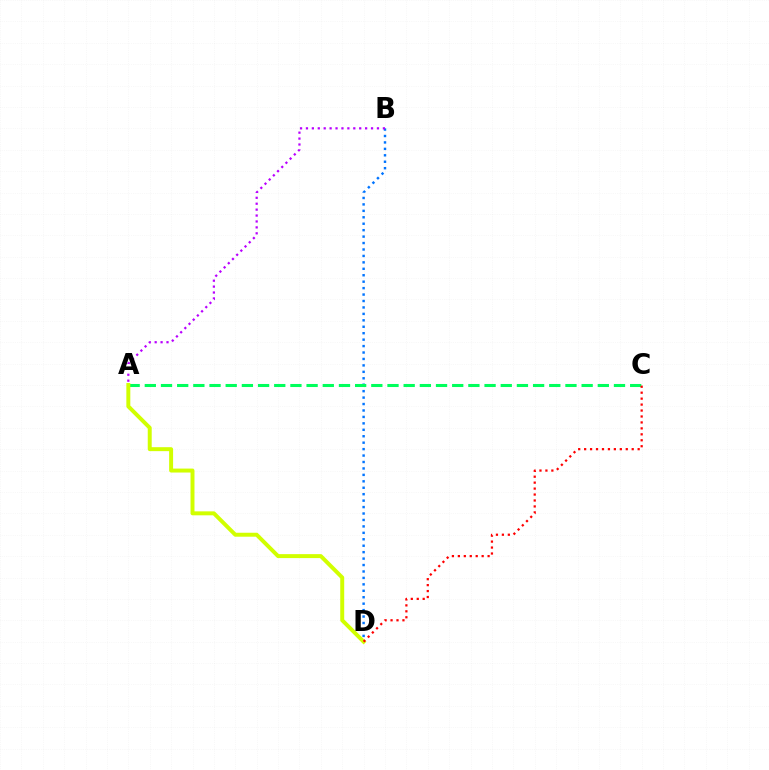{('B', 'D'): [{'color': '#0074ff', 'line_style': 'dotted', 'thickness': 1.75}], ('A', 'B'): [{'color': '#b900ff', 'line_style': 'dotted', 'thickness': 1.61}], ('A', 'C'): [{'color': '#00ff5c', 'line_style': 'dashed', 'thickness': 2.2}], ('A', 'D'): [{'color': '#d1ff00', 'line_style': 'solid', 'thickness': 2.85}], ('C', 'D'): [{'color': '#ff0000', 'line_style': 'dotted', 'thickness': 1.62}]}